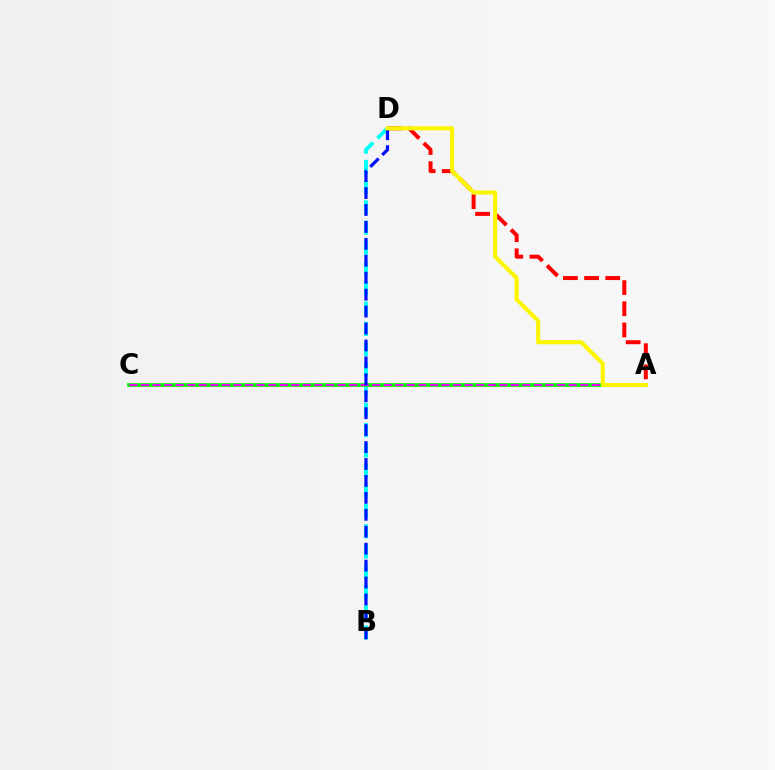{('B', 'D'): [{'color': '#00fff6', 'line_style': 'dashed', 'thickness': 2.75}, {'color': '#0010ff', 'line_style': 'dashed', 'thickness': 2.3}], ('A', 'C'): [{'color': '#08ff00', 'line_style': 'solid', 'thickness': 2.72}, {'color': '#ee00ff', 'line_style': 'dashed', 'thickness': 1.57}], ('A', 'D'): [{'color': '#ff0000', 'line_style': 'dashed', 'thickness': 2.87}, {'color': '#fcf500', 'line_style': 'solid', 'thickness': 2.95}]}